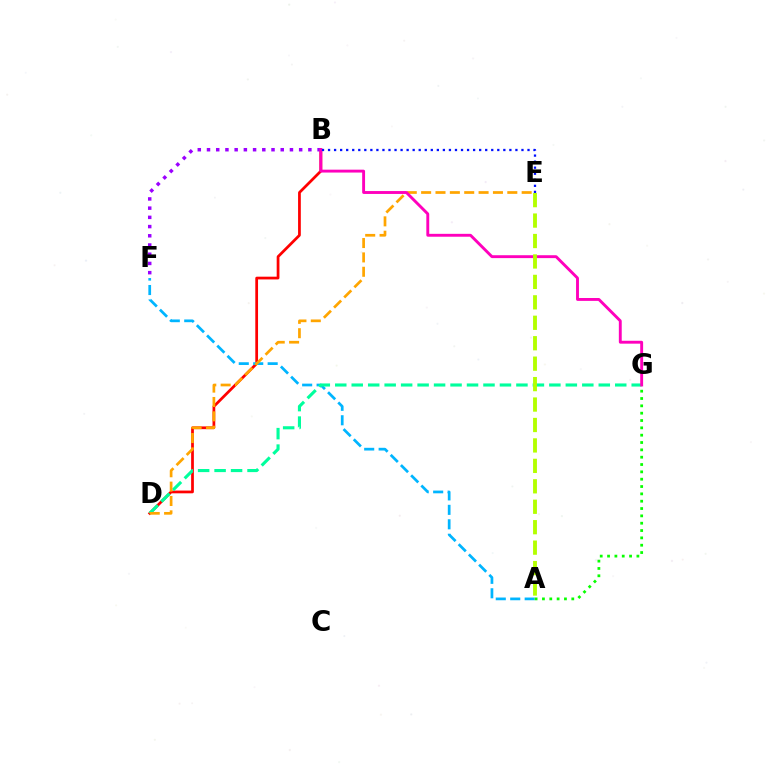{('B', 'D'): [{'color': '#ff0000', 'line_style': 'solid', 'thickness': 1.98}], ('A', 'F'): [{'color': '#00b5ff', 'line_style': 'dashed', 'thickness': 1.96}], ('B', 'F'): [{'color': '#9b00ff', 'line_style': 'dotted', 'thickness': 2.5}], ('A', 'G'): [{'color': '#08ff00', 'line_style': 'dotted', 'thickness': 1.99}], ('D', 'G'): [{'color': '#00ff9d', 'line_style': 'dashed', 'thickness': 2.24}], ('D', 'E'): [{'color': '#ffa500', 'line_style': 'dashed', 'thickness': 1.95}], ('B', 'G'): [{'color': '#ff00bd', 'line_style': 'solid', 'thickness': 2.08}], ('B', 'E'): [{'color': '#0010ff', 'line_style': 'dotted', 'thickness': 1.64}], ('A', 'E'): [{'color': '#b3ff00', 'line_style': 'dashed', 'thickness': 2.78}]}